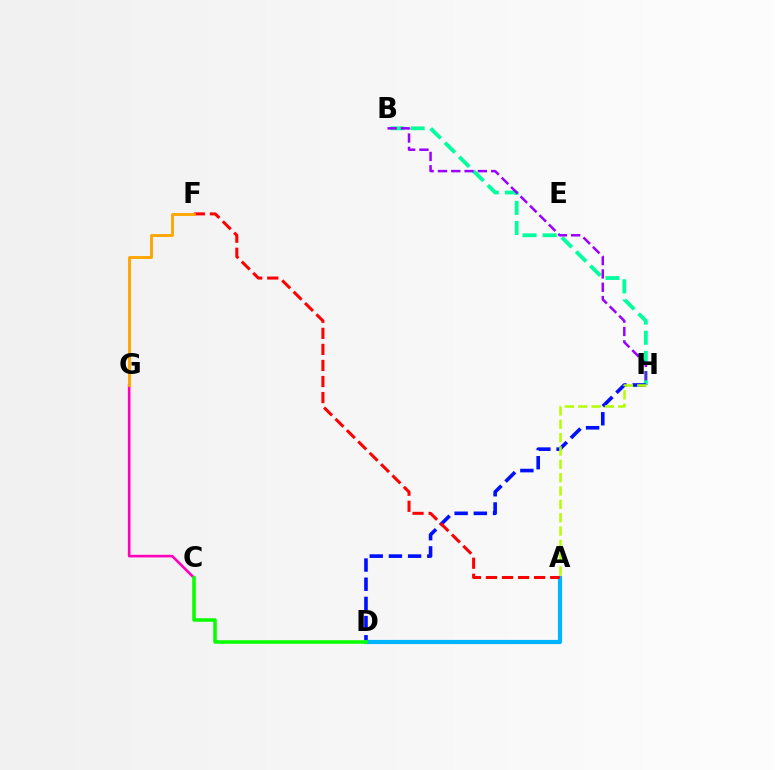{('B', 'H'): [{'color': '#00ff9d', 'line_style': 'dashed', 'thickness': 2.73}, {'color': '#9b00ff', 'line_style': 'dashed', 'thickness': 1.81}], ('D', 'H'): [{'color': '#0010ff', 'line_style': 'dashed', 'thickness': 2.61}], ('A', 'D'): [{'color': '#00b5ff', 'line_style': 'solid', 'thickness': 2.99}], ('C', 'G'): [{'color': '#ff00bd', 'line_style': 'solid', 'thickness': 1.9}], ('C', 'D'): [{'color': '#08ff00', 'line_style': 'solid', 'thickness': 2.55}], ('A', 'F'): [{'color': '#ff0000', 'line_style': 'dashed', 'thickness': 2.18}], ('F', 'G'): [{'color': '#ffa500', 'line_style': 'solid', 'thickness': 2.07}], ('A', 'H'): [{'color': '#b3ff00', 'line_style': 'dashed', 'thickness': 1.81}]}